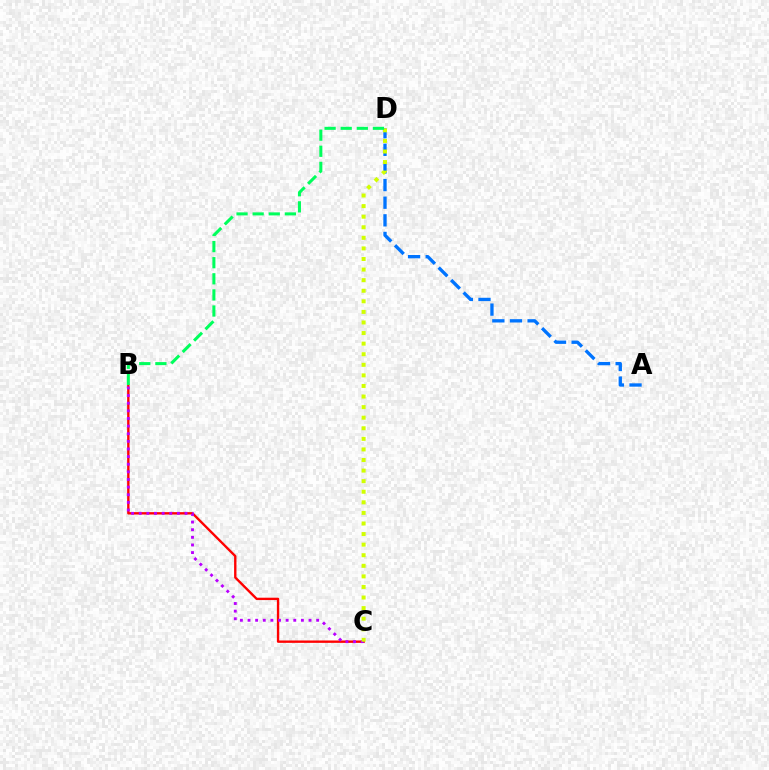{('B', 'C'): [{'color': '#ff0000', 'line_style': 'solid', 'thickness': 1.7}, {'color': '#b900ff', 'line_style': 'dotted', 'thickness': 2.07}], ('A', 'D'): [{'color': '#0074ff', 'line_style': 'dashed', 'thickness': 2.39}], ('C', 'D'): [{'color': '#d1ff00', 'line_style': 'dotted', 'thickness': 2.87}], ('B', 'D'): [{'color': '#00ff5c', 'line_style': 'dashed', 'thickness': 2.19}]}